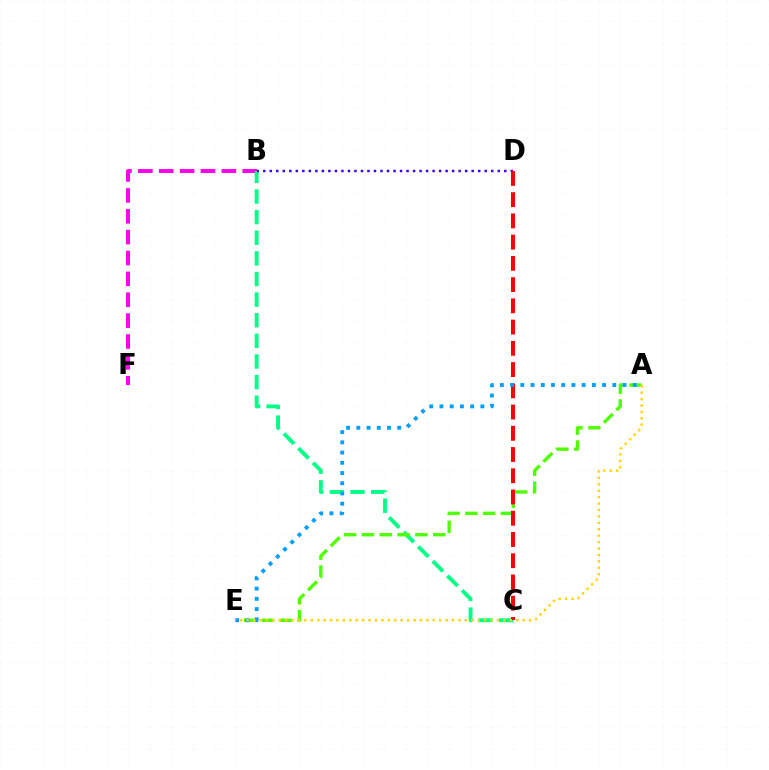{('B', 'F'): [{'color': '#ff00ed', 'line_style': 'dashed', 'thickness': 2.84}], ('B', 'C'): [{'color': '#00ff86', 'line_style': 'dashed', 'thickness': 2.8}], ('A', 'E'): [{'color': '#4fff00', 'line_style': 'dashed', 'thickness': 2.42}, {'color': '#009eff', 'line_style': 'dotted', 'thickness': 2.78}, {'color': '#ffd500', 'line_style': 'dotted', 'thickness': 1.74}], ('B', 'D'): [{'color': '#3700ff', 'line_style': 'dotted', 'thickness': 1.77}], ('C', 'D'): [{'color': '#ff0000', 'line_style': 'dashed', 'thickness': 2.89}]}